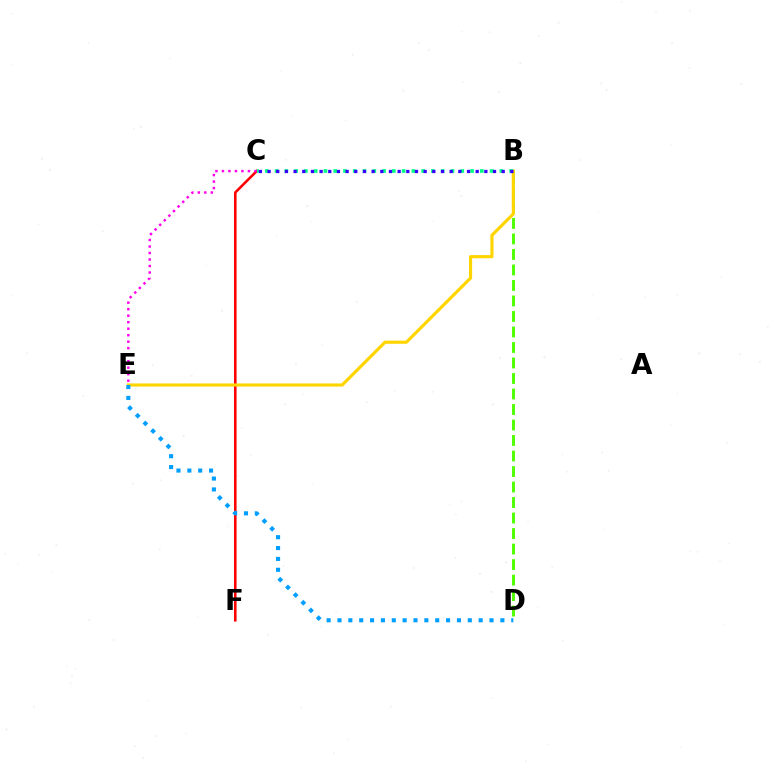{('C', 'F'): [{'color': '#ff0000', 'line_style': 'solid', 'thickness': 1.86}], ('B', 'D'): [{'color': '#4fff00', 'line_style': 'dashed', 'thickness': 2.11}], ('B', 'E'): [{'color': '#ffd500', 'line_style': 'solid', 'thickness': 2.26}], ('D', 'E'): [{'color': '#009eff', 'line_style': 'dotted', 'thickness': 2.95}], ('B', 'C'): [{'color': '#00ff86', 'line_style': 'dotted', 'thickness': 2.66}, {'color': '#3700ff', 'line_style': 'dotted', 'thickness': 2.36}], ('C', 'E'): [{'color': '#ff00ed', 'line_style': 'dotted', 'thickness': 1.77}]}